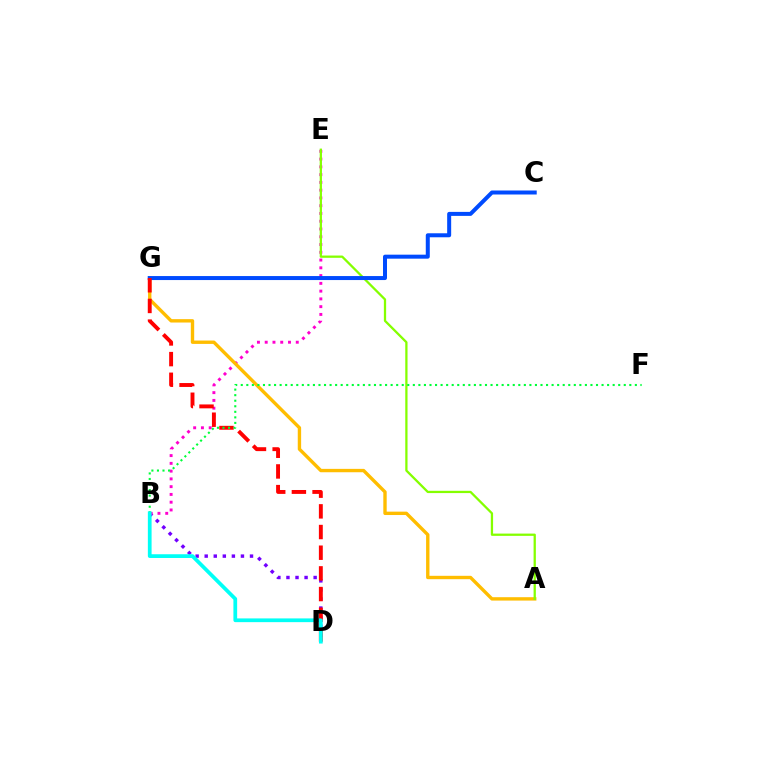{('B', 'D'): [{'color': '#7200ff', 'line_style': 'dotted', 'thickness': 2.46}, {'color': '#00fff6', 'line_style': 'solid', 'thickness': 2.69}], ('B', 'E'): [{'color': '#ff00cf', 'line_style': 'dotted', 'thickness': 2.11}], ('A', 'G'): [{'color': '#ffbd00', 'line_style': 'solid', 'thickness': 2.43}], ('A', 'E'): [{'color': '#84ff00', 'line_style': 'solid', 'thickness': 1.64}], ('C', 'G'): [{'color': '#004bff', 'line_style': 'solid', 'thickness': 2.88}], ('D', 'G'): [{'color': '#ff0000', 'line_style': 'dashed', 'thickness': 2.81}], ('B', 'F'): [{'color': '#00ff39', 'line_style': 'dotted', 'thickness': 1.51}]}